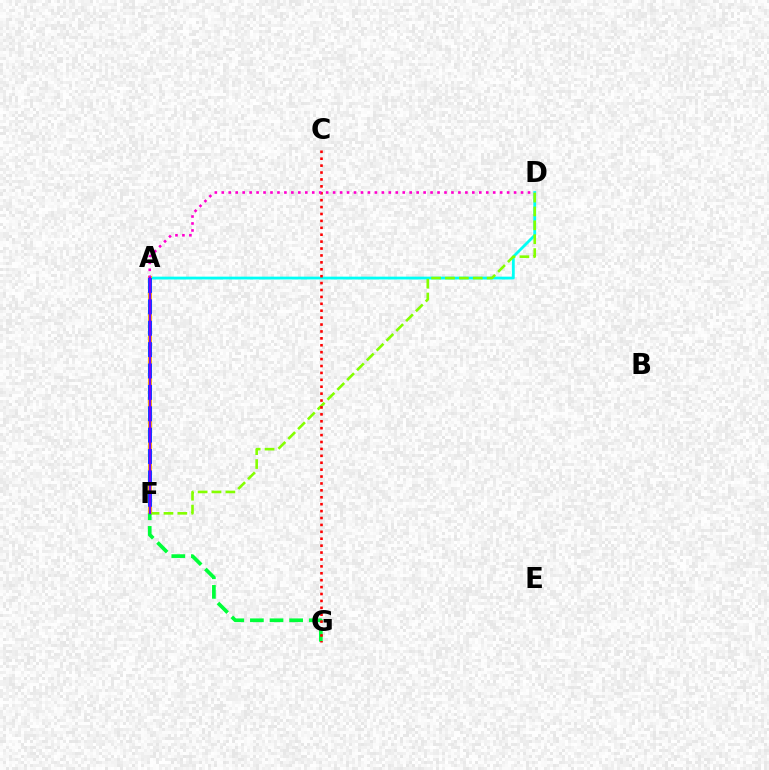{('A', 'D'): [{'color': '#00fff6', 'line_style': 'solid', 'thickness': 2.02}, {'color': '#ff00cf', 'line_style': 'dotted', 'thickness': 1.89}], ('D', 'F'): [{'color': '#84ff00', 'line_style': 'dashed', 'thickness': 1.89}], ('A', 'F'): [{'color': '#ffbd00', 'line_style': 'solid', 'thickness': 2.93}, {'color': '#004bff', 'line_style': 'dashed', 'thickness': 2.9}, {'color': '#7200ff', 'line_style': 'solid', 'thickness': 1.67}], ('F', 'G'): [{'color': '#00ff39', 'line_style': 'dashed', 'thickness': 2.67}], ('C', 'G'): [{'color': '#ff0000', 'line_style': 'dotted', 'thickness': 1.88}]}